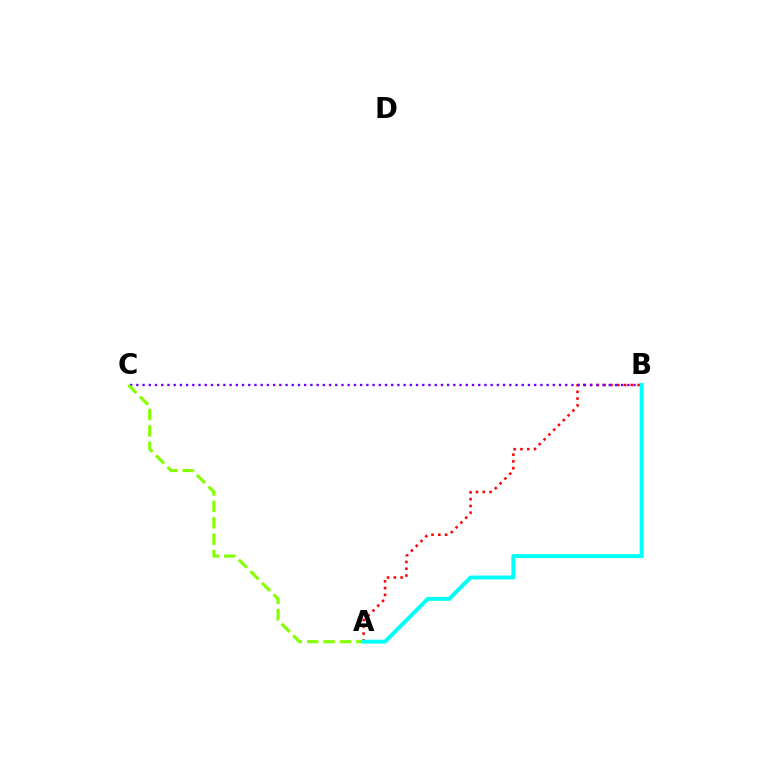{('A', 'B'): [{'color': '#ff0000', 'line_style': 'dotted', 'thickness': 1.85}, {'color': '#00fff6', 'line_style': 'solid', 'thickness': 2.82}], ('B', 'C'): [{'color': '#7200ff', 'line_style': 'dotted', 'thickness': 1.69}], ('A', 'C'): [{'color': '#84ff00', 'line_style': 'dashed', 'thickness': 2.22}]}